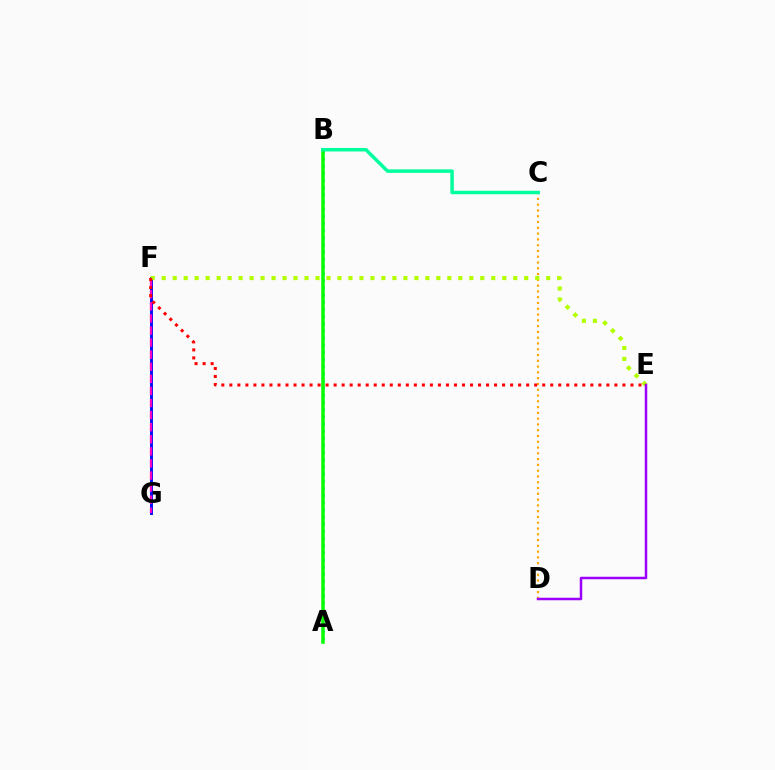{('A', 'B'): [{'color': '#00b5ff', 'line_style': 'dotted', 'thickness': 1.95}, {'color': '#08ff00', 'line_style': 'solid', 'thickness': 2.53}], ('C', 'D'): [{'color': '#ffa500', 'line_style': 'dotted', 'thickness': 1.57}], ('F', 'G'): [{'color': '#0010ff', 'line_style': 'solid', 'thickness': 2.11}, {'color': '#ff00bd', 'line_style': 'dashed', 'thickness': 1.64}], ('E', 'F'): [{'color': '#b3ff00', 'line_style': 'dotted', 'thickness': 2.98}, {'color': '#ff0000', 'line_style': 'dotted', 'thickness': 2.18}], ('D', 'E'): [{'color': '#9b00ff', 'line_style': 'solid', 'thickness': 1.79}], ('B', 'C'): [{'color': '#00ff9d', 'line_style': 'solid', 'thickness': 2.52}]}